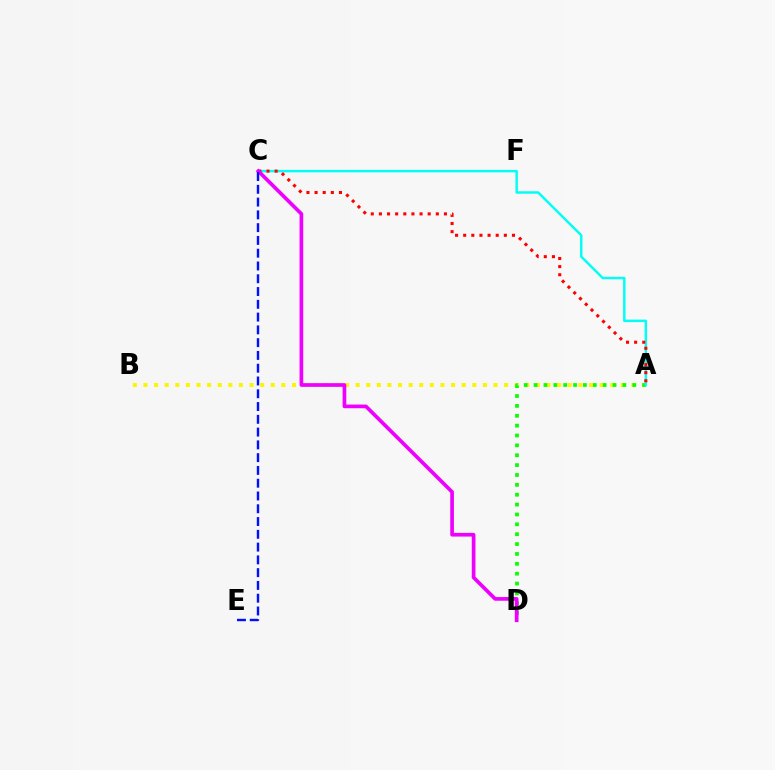{('A', 'B'): [{'color': '#fcf500', 'line_style': 'dotted', 'thickness': 2.88}], ('A', 'D'): [{'color': '#08ff00', 'line_style': 'dotted', 'thickness': 2.68}], ('A', 'C'): [{'color': '#00fff6', 'line_style': 'solid', 'thickness': 1.76}, {'color': '#ff0000', 'line_style': 'dotted', 'thickness': 2.21}], ('C', 'D'): [{'color': '#ee00ff', 'line_style': 'solid', 'thickness': 2.65}], ('C', 'E'): [{'color': '#0010ff', 'line_style': 'dashed', 'thickness': 1.74}]}